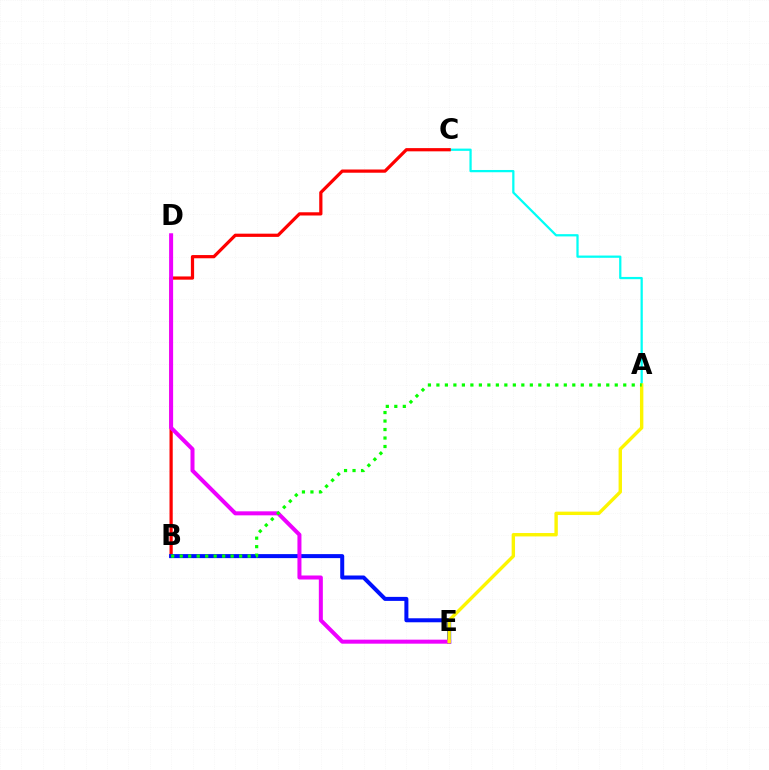{('A', 'C'): [{'color': '#00fff6', 'line_style': 'solid', 'thickness': 1.62}], ('B', 'C'): [{'color': '#ff0000', 'line_style': 'solid', 'thickness': 2.32}], ('B', 'E'): [{'color': '#0010ff', 'line_style': 'solid', 'thickness': 2.89}], ('D', 'E'): [{'color': '#ee00ff', 'line_style': 'solid', 'thickness': 2.89}], ('A', 'E'): [{'color': '#fcf500', 'line_style': 'solid', 'thickness': 2.44}], ('A', 'B'): [{'color': '#08ff00', 'line_style': 'dotted', 'thickness': 2.31}]}